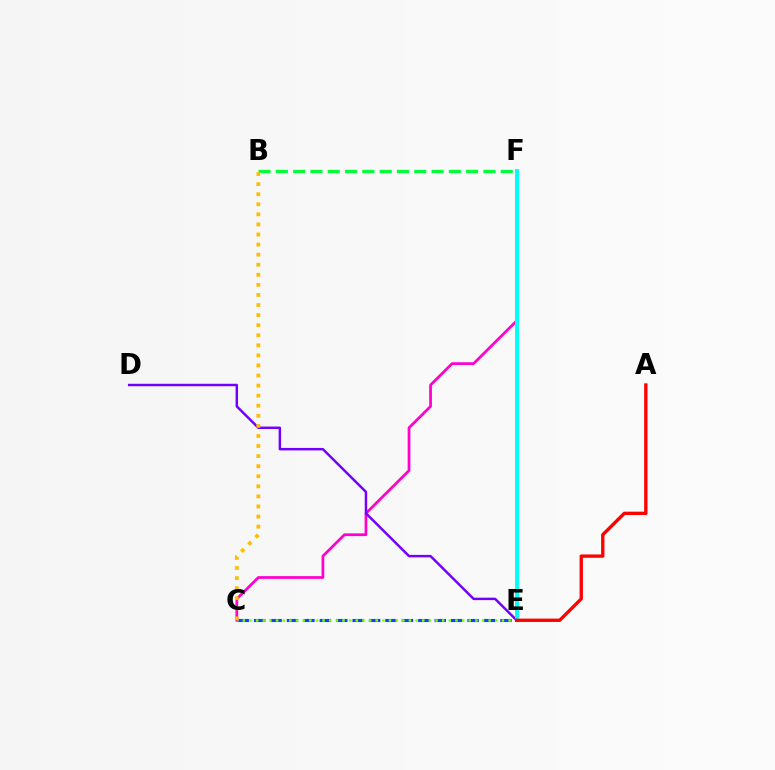{('B', 'F'): [{'color': '#00ff39', 'line_style': 'dashed', 'thickness': 2.35}], ('C', 'F'): [{'color': '#ff00cf', 'line_style': 'solid', 'thickness': 1.97}], ('D', 'E'): [{'color': '#7200ff', 'line_style': 'solid', 'thickness': 1.77}], ('C', 'E'): [{'color': '#004bff', 'line_style': 'dashed', 'thickness': 2.23}, {'color': '#84ff00', 'line_style': 'dotted', 'thickness': 1.8}], ('B', 'C'): [{'color': '#ffbd00', 'line_style': 'dotted', 'thickness': 2.74}], ('E', 'F'): [{'color': '#00fff6', 'line_style': 'solid', 'thickness': 2.85}], ('A', 'E'): [{'color': '#ff0000', 'line_style': 'solid', 'thickness': 2.4}]}